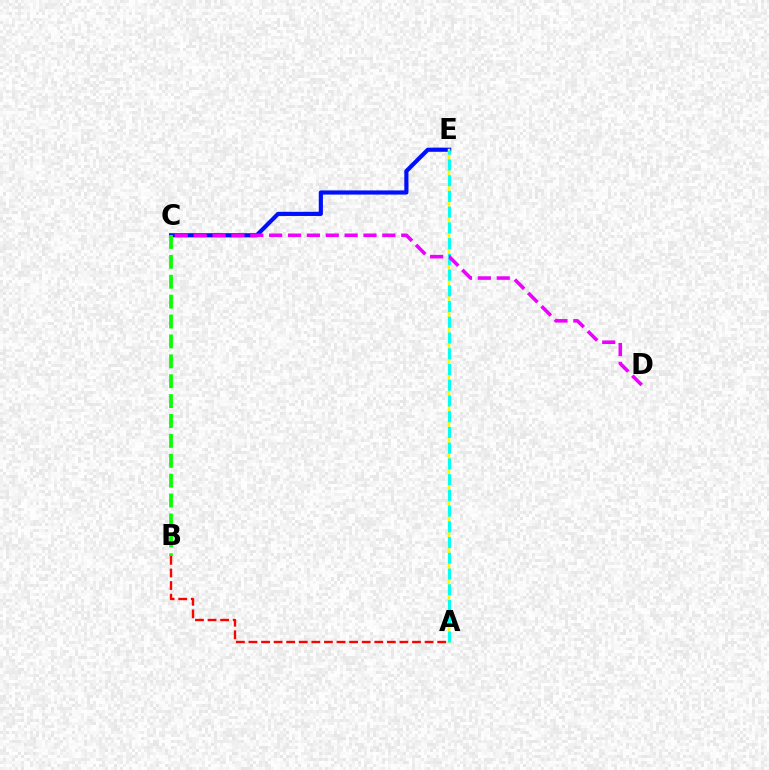{('C', 'E'): [{'color': '#0010ff', 'line_style': 'solid', 'thickness': 3.0}], ('A', 'E'): [{'color': '#fcf500', 'line_style': 'solid', 'thickness': 1.79}, {'color': '#00fff6', 'line_style': 'dashed', 'thickness': 2.14}], ('C', 'D'): [{'color': '#ee00ff', 'line_style': 'dashed', 'thickness': 2.56}], ('B', 'C'): [{'color': '#08ff00', 'line_style': 'dashed', 'thickness': 2.7}], ('A', 'B'): [{'color': '#ff0000', 'line_style': 'dashed', 'thickness': 1.71}]}